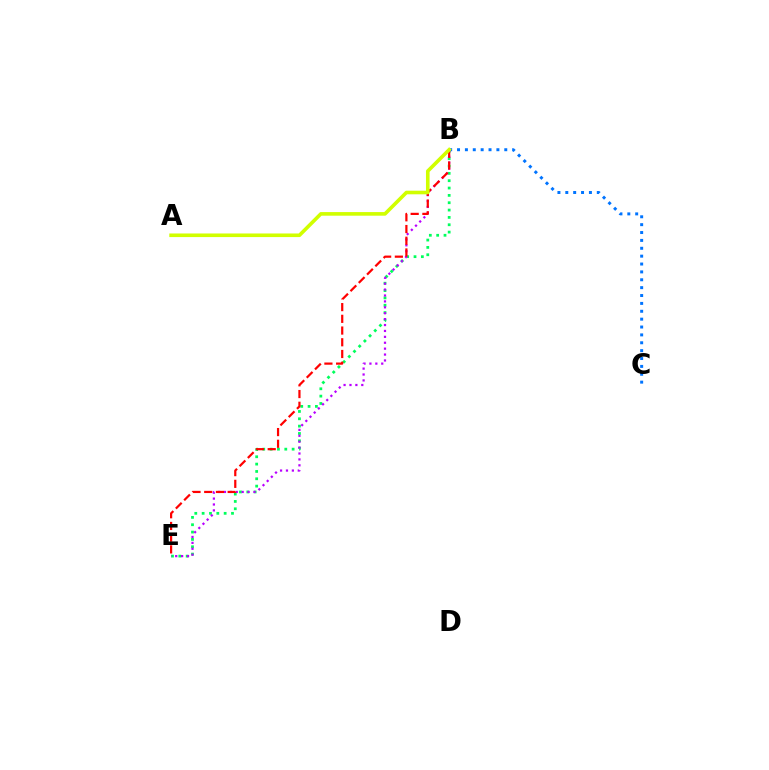{('B', 'E'): [{'color': '#00ff5c', 'line_style': 'dotted', 'thickness': 1.99}, {'color': '#b900ff', 'line_style': 'dotted', 'thickness': 1.6}, {'color': '#ff0000', 'line_style': 'dashed', 'thickness': 1.59}], ('B', 'C'): [{'color': '#0074ff', 'line_style': 'dotted', 'thickness': 2.14}], ('A', 'B'): [{'color': '#d1ff00', 'line_style': 'solid', 'thickness': 2.6}]}